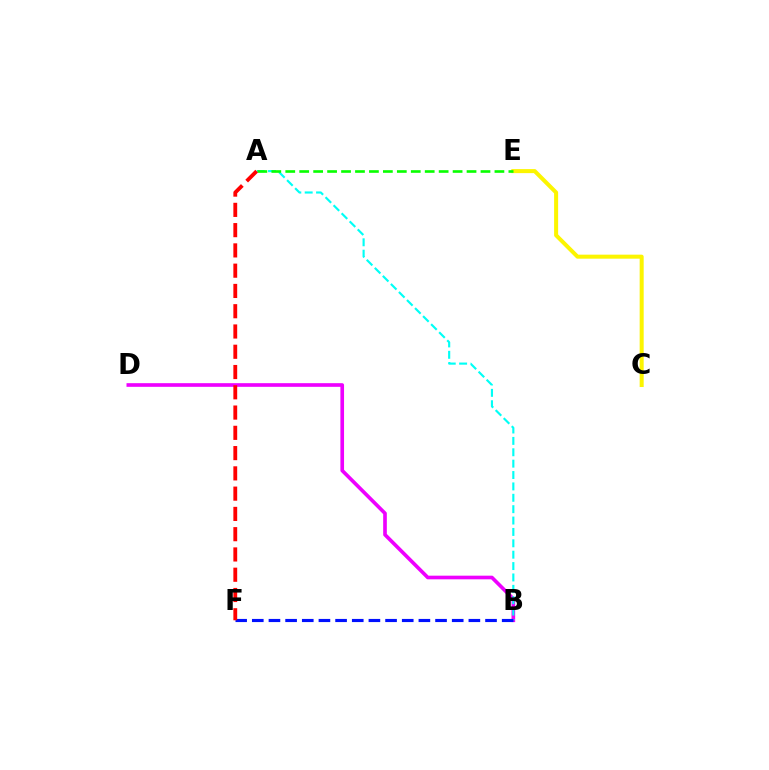{('B', 'D'): [{'color': '#ee00ff', 'line_style': 'solid', 'thickness': 2.63}], ('A', 'B'): [{'color': '#00fff6', 'line_style': 'dashed', 'thickness': 1.55}], ('C', 'E'): [{'color': '#fcf500', 'line_style': 'solid', 'thickness': 2.89}], ('A', 'E'): [{'color': '#08ff00', 'line_style': 'dashed', 'thickness': 1.89}], ('B', 'F'): [{'color': '#0010ff', 'line_style': 'dashed', 'thickness': 2.26}], ('A', 'F'): [{'color': '#ff0000', 'line_style': 'dashed', 'thickness': 2.75}]}